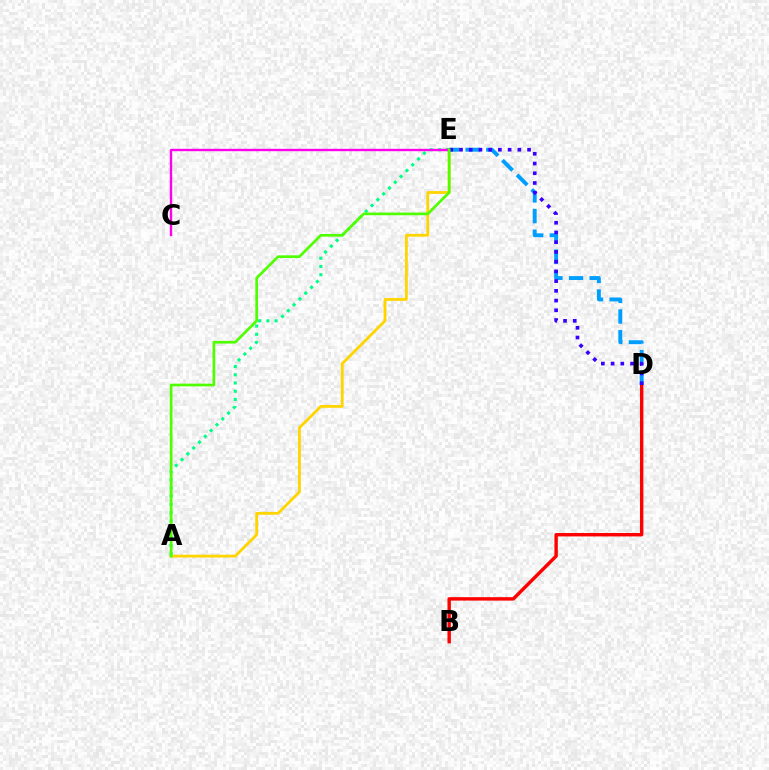{('A', 'E'): [{'color': '#ffd500', 'line_style': 'solid', 'thickness': 2.02}, {'color': '#00ff86', 'line_style': 'dotted', 'thickness': 2.23}, {'color': '#4fff00', 'line_style': 'solid', 'thickness': 1.94}], ('D', 'E'): [{'color': '#009eff', 'line_style': 'dashed', 'thickness': 2.81}, {'color': '#3700ff', 'line_style': 'dotted', 'thickness': 2.64}], ('B', 'D'): [{'color': '#ff0000', 'line_style': 'solid', 'thickness': 2.45}], ('C', 'E'): [{'color': '#ff00ed', 'line_style': 'solid', 'thickness': 1.71}]}